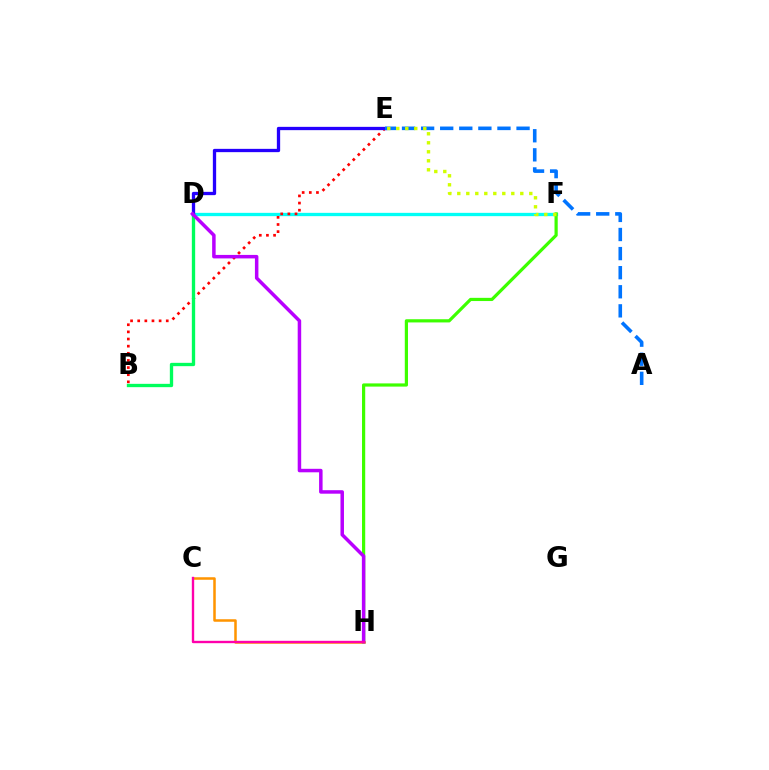{('D', 'F'): [{'color': '#00fff6', 'line_style': 'solid', 'thickness': 2.38}], ('C', 'H'): [{'color': '#ff9400', 'line_style': 'solid', 'thickness': 1.82}, {'color': '#ff00ac', 'line_style': 'solid', 'thickness': 1.7}], ('B', 'E'): [{'color': '#ff0000', 'line_style': 'dotted', 'thickness': 1.94}], ('B', 'D'): [{'color': '#00ff5c', 'line_style': 'solid', 'thickness': 2.4}], ('D', 'E'): [{'color': '#2500ff', 'line_style': 'solid', 'thickness': 2.37}], ('A', 'E'): [{'color': '#0074ff', 'line_style': 'dashed', 'thickness': 2.59}], ('F', 'H'): [{'color': '#3dff00', 'line_style': 'solid', 'thickness': 2.3}], ('E', 'F'): [{'color': '#d1ff00', 'line_style': 'dotted', 'thickness': 2.45}], ('D', 'H'): [{'color': '#b900ff', 'line_style': 'solid', 'thickness': 2.52}]}